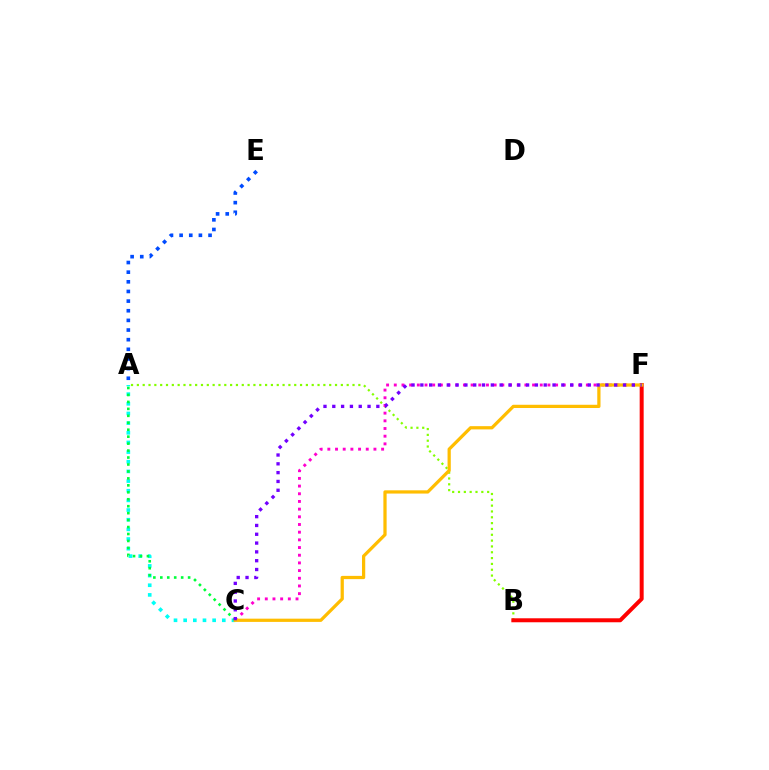{('A', 'E'): [{'color': '#004bff', 'line_style': 'dotted', 'thickness': 2.62}], ('A', 'C'): [{'color': '#00fff6', 'line_style': 'dotted', 'thickness': 2.62}, {'color': '#00ff39', 'line_style': 'dotted', 'thickness': 1.89}], ('A', 'B'): [{'color': '#84ff00', 'line_style': 'dotted', 'thickness': 1.58}], ('C', 'F'): [{'color': '#ff00cf', 'line_style': 'dotted', 'thickness': 2.09}, {'color': '#ffbd00', 'line_style': 'solid', 'thickness': 2.33}, {'color': '#7200ff', 'line_style': 'dotted', 'thickness': 2.39}], ('B', 'F'): [{'color': '#ff0000', 'line_style': 'solid', 'thickness': 2.87}]}